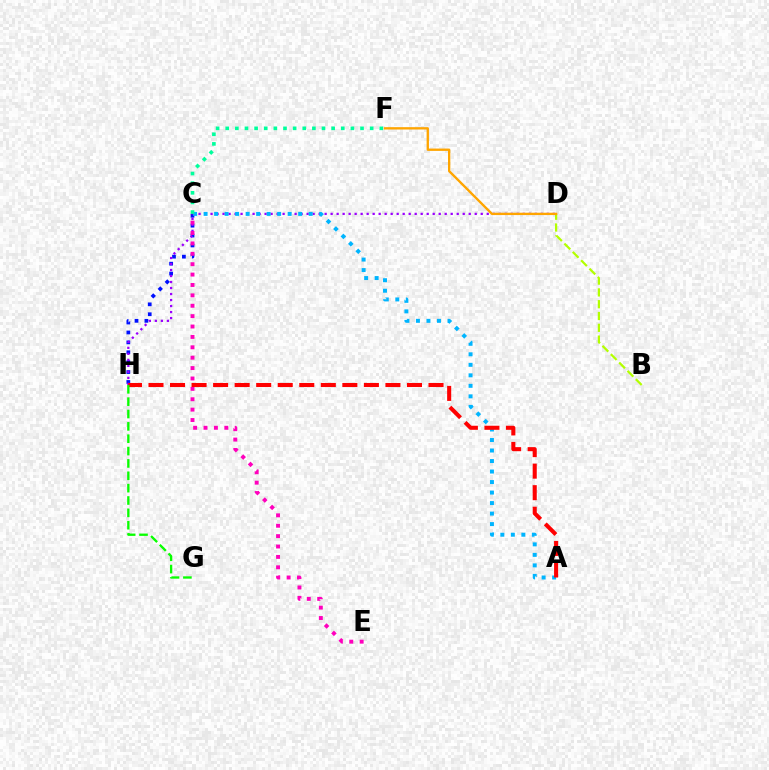{('C', 'H'): [{'color': '#0010ff', 'line_style': 'dotted', 'thickness': 2.69}], ('B', 'D'): [{'color': '#b3ff00', 'line_style': 'dashed', 'thickness': 1.6}], ('D', 'H'): [{'color': '#9b00ff', 'line_style': 'dotted', 'thickness': 1.63}], ('A', 'C'): [{'color': '#00b5ff', 'line_style': 'dotted', 'thickness': 2.86}], ('D', 'F'): [{'color': '#ffa500', 'line_style': 'solid', 'thickness': 1.68}], ('C', 'E'): [{'color': '#ff00bd', 'line_style': 'dotted', 'thickness': 2.82}], ('A', 'H'): [{'color': '#ff0000', 'line_style': 'dashed', 'thickness': 2.93}], ('C', 'F'): [{'color': '#00ff9d', 'line_style': 'dotted', 'thickness': 2.62}], ('G', 'H'): [{'color': '#08ff00', 'line_style': 'dashed', 'thickness': 1.68}]}